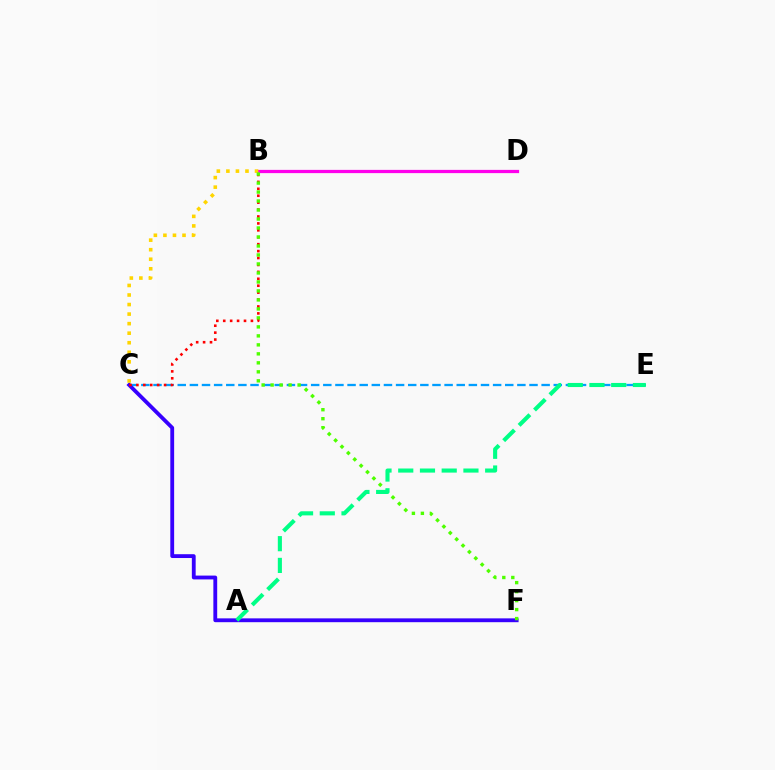{('C', 'E'): [{'color': '#009eff', 'line_style': 'dashed', 'thickness': 1.65}], ('C', 'F'): [{'color': '#3700ff', 'line_style': 'solid', 'thickness': 2.76}], ('B', 'C'): [{'color': '#ff0000', 'line_style': 'dotted', 'thickness': 1.88}, {'color': '#ffd500', 'line_style': 'dotted', 'thickness': 2.59}], ('B', 'D'): [{'color': '#ff00ed', 'line_style': 'solid', 'thickness': 2.34}], ('B', 'F'): [{'color': '#4fff00', 'line_style': 'dotted', 'thickness': 2.44}], ('A', 'E'): [{'color': '#00ff86', 'line_style': 'dashed', 'thickness': 2.95}]}